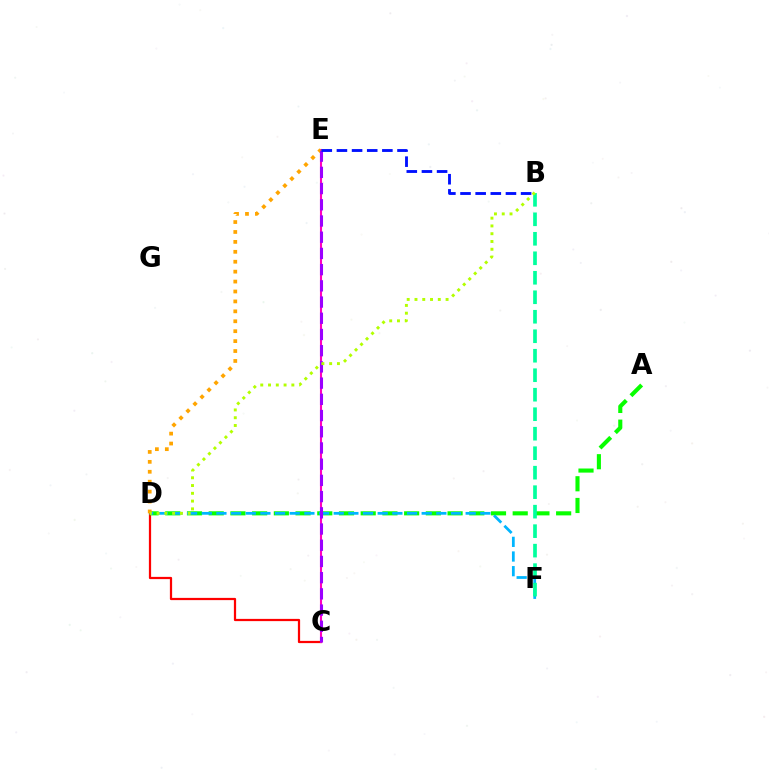{('C', 'D'): [{'color': '#ff0000', 'line_style': 'solid', 'thickness': 1.61}], ('A', 'D'): [{'color': '#08ff00', 'line_style': 'dashed', 'thickness': 2.95}], ('D', 'F'): [{'color': '#00b5ff', 'line_style': 'dashed', 'thickness': 1.99}], ('C', 'E'): [{'color': '#ff00bd', 'line_style': 'solid', 'thickness': 1.51}, {'color': '#9b00ff', 'line_style': 'dashed', 'thickness': 2.2}], ('B', 'F'): [{'color': '#00ff9d', 'line_style': 'dashed', 'thickness': 2.65}], ('D', 'E'): [{'color': '#ffa500', 'line_style': 'dotted', 'thickness': 2.7}], ('B', 'D'): [{'color': '#b3ff00', 'line_style': 'dotted', 'thickness': 2.11}], ('B', 'E'): [{'color': '#0010ff', 'line_style': 'dashed', 'thickness': 2.06}]}